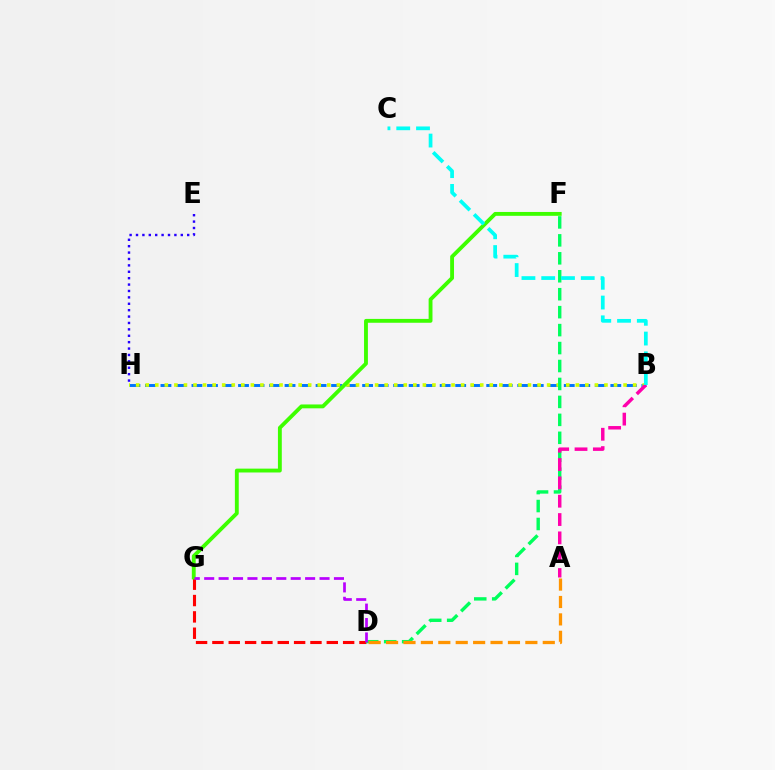{('B', 'H'): [{'color': '#0074ff', 'line_style': 'dashed', 'thickness': 2.11}, {'color': '#d1ff00', 'line_style': 'dotted', 'thickness': 2.6}], ('D', 'G'): [{'color': '#ff0000', 'line_style': 'dashed', 'thickness': 2.22}, {'color': '#b900ff', 'line_style': 'dashed', 'thickness': 1.96}], ('D', 'F'): [{'color': '#00ff5c', 'line_style': 'dashed', 'thickness': 2.44}], ('E', 'H'): [{'color': '#2500ff', 'line_style': 'dotted', 'thickness': 1.74}], ('F', 'G'): [{'color': '#3dff00', 'line_style': 'solid', 'thickness': 2.77}], ('A', 'B'): [{'color': '#ff00ac', 'line_style': 'dashed', 'thickness': 2.49}], ('B', 'C'): [{'color': '#00fff6', 'line_style': 'dashed', 'thickness': 2.69}], ('A', 'D'): [{'color': '#ff9400', 'line_style': 'dashed', 'thickness': 2.37}]}